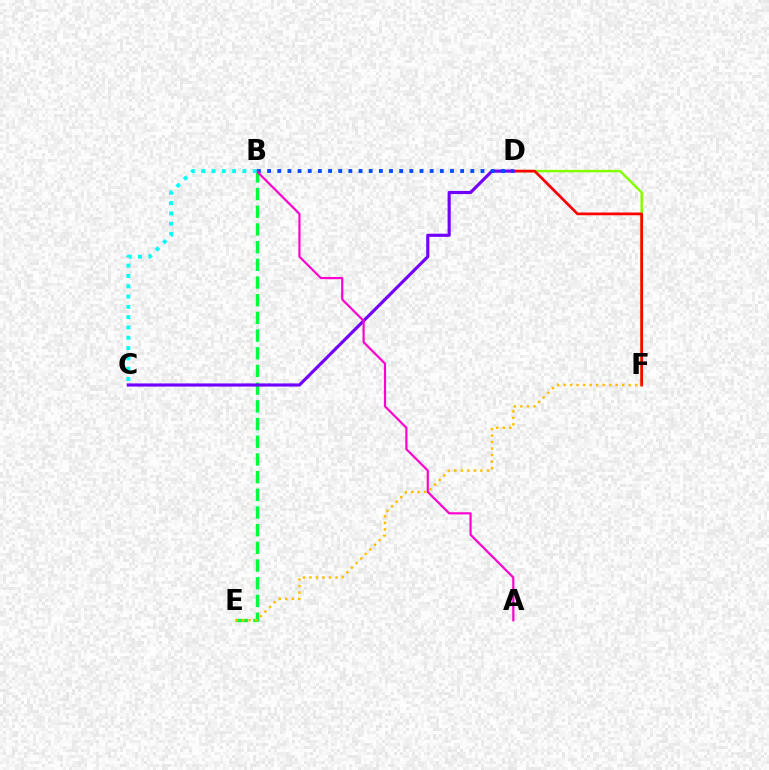{('B', 'E'): [{'color': '#00ff39', 'line_style': 'dashed', 'thickness': 2.4}], ('D', 'F'): [{'color': '#84ff00', 'line_style': 'solid', 'thickness': 1.79}, {'color': '#ff0000', 'line_style': 'solid', 'thickness': 1.97}], ('E', 'F'): [{'color': '#ffbd00', 'line_style': 'dotted', 'thickness': 1.77}], ('C', 'D'): [{'color': '#7200ff', 'line_style': 'solid', 'thickness': 2.26}], ('B', 'D'): [{'color': '#004bff', 'line_style': 'dotted', 'thickness': 2.76}], ('A', 'B'): [{'color': '#ff00cf', 'line_style': 'solid', 'thickness': 1.57}], ('B', 'C'): [{'color': '#00fff6', 'line_style': 'dotted', 'thickness': 2.8}]}